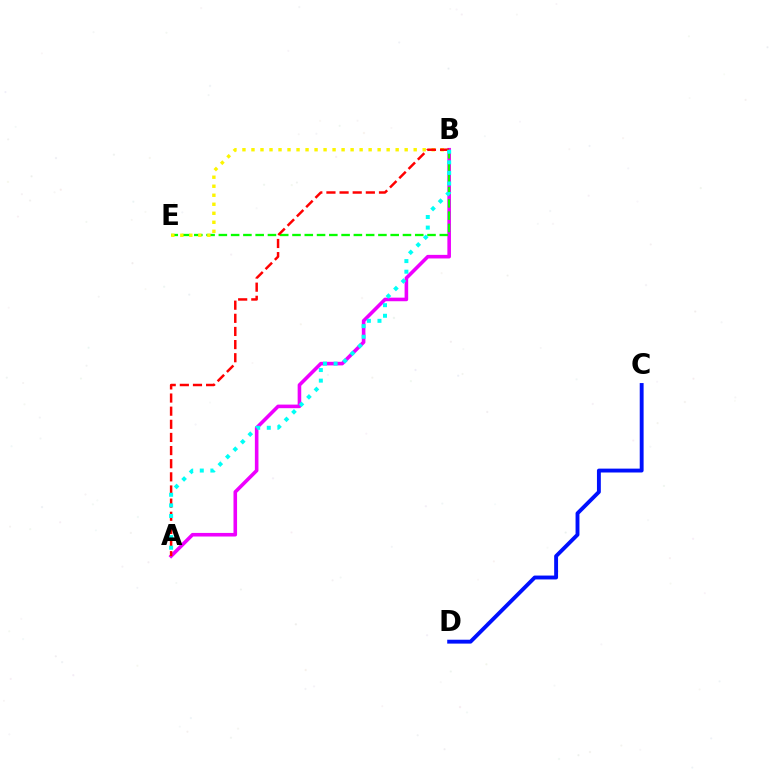{('C', 'D'): [{'color': '#0010ff', 'line_style': 'solid', 'thickness': 2.79}], ('A', 'B'): [{'color': '#ee00ff', 'line_style': 'solid', 'thickness': 2.58}, {'color': '#ff0000', 'line_style': 'dashed', 'thickness': 1.78}, {'color': '#00fff6', 'line_style': 'dotted', 'thickness': 2.88}], ('B', 'E'): [{'color': '#08ff00', 'line_style': 'dashed', 'thickness': 1.67}, {'color': '#fcf500', 'line_style': 'dotted', 'thickness': 2.45}]}